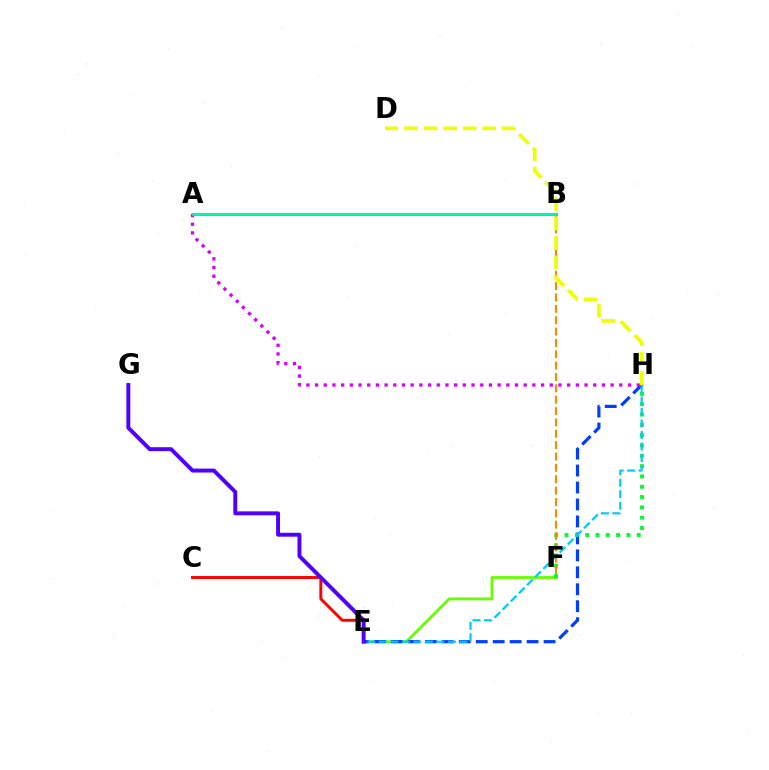{('E', 'F'): [{'color': '#66ff00', 'line_style': 'solid', 'thickness': 2.02}], ('E', 'H'): [{'color': '#003fff', 'line_style': 'dashed', 'thickness': 2.3}, {'color': '#00c7ff', 'line_style': 'dashed', 'thickness': 1.56}], ('F', 'H'): [{'color': '#00ff27', 'line_style': 'dotted', 'thickness': 2.8}], ('C', 'E'): [{'color': '#ff0000', 'line_style': 'solid', 'thickness': 2.11}], ('B', 'F'): [{'color': '#ff8800', 'line_style': 'dashed', 'thickness': 1.54}], ('A', 'B'): [{'color': '#ff00a0', 'line_style': 'solid', 'thickness': 1.99}, {'color': '#00ffaf', 'line_style': 'solid', 'thickness': 1.9}], ('A', 'H'): [{'color': '#d600ff', 'line_style': 'dotted', 'thickness': 2.36}], ('E', 'G'): [{'color': '#4f00ff', 'line_style': 'solid', 'thickness': 2.83}], ('D', 'H'): [{'color': '#eeff00', 'line_style': 'dashed', 'thickness': 2.66}]}